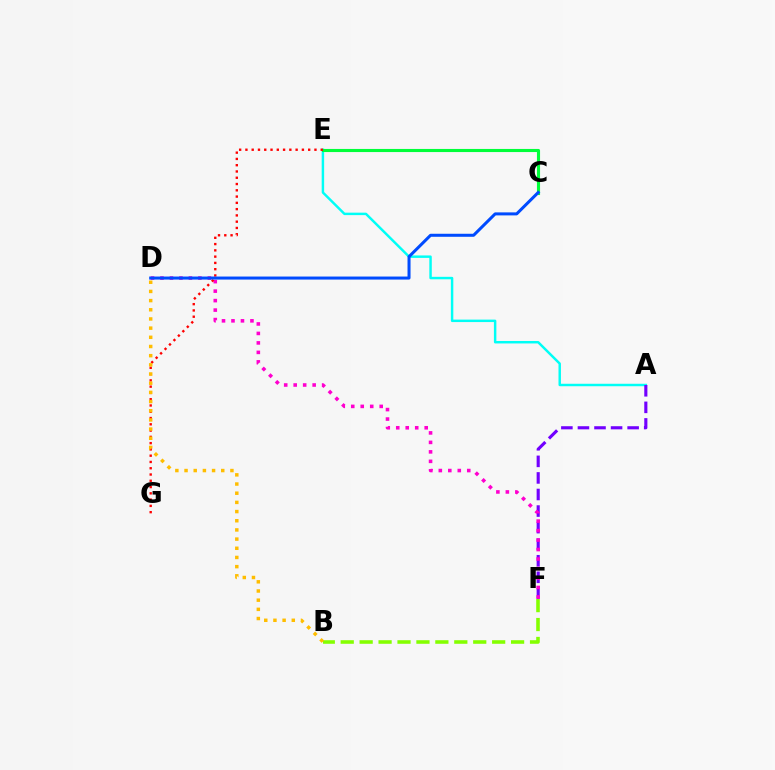{('A', 'E'): [{'color': '#00fff6', 'line_style': 'solid', 'thickness': 1.77}], ('A', 'F'): [{'color': '#7200ff', 'line_style': 'dashed', 'thickness': 2.25}], ('C', 'E'): [{'color': '#00ff39', 'line_style': 'solid', 'thickness': 2.24}], ('D', 'F'): [{'color': '#ff00cf', 'line_style': 'dotted', 'thickness': 2.58}], ('B', 'F'): [{'color': '#84ff00', 'line_style': 'dashed', 'thickness': 2.57}], ('E', 'G'): [{'color': '#ff0000', 'line_style': 'dotted', 'thickness': 1.71}], ('C', 'D'): [{'color': '#004bff', 'line_style': 'solid', 'thickness': 2.18}], ('B', 'D'): [{'color': '#ffbd00', 'line_style': 'dotted', 'thickness': 2.49}]}